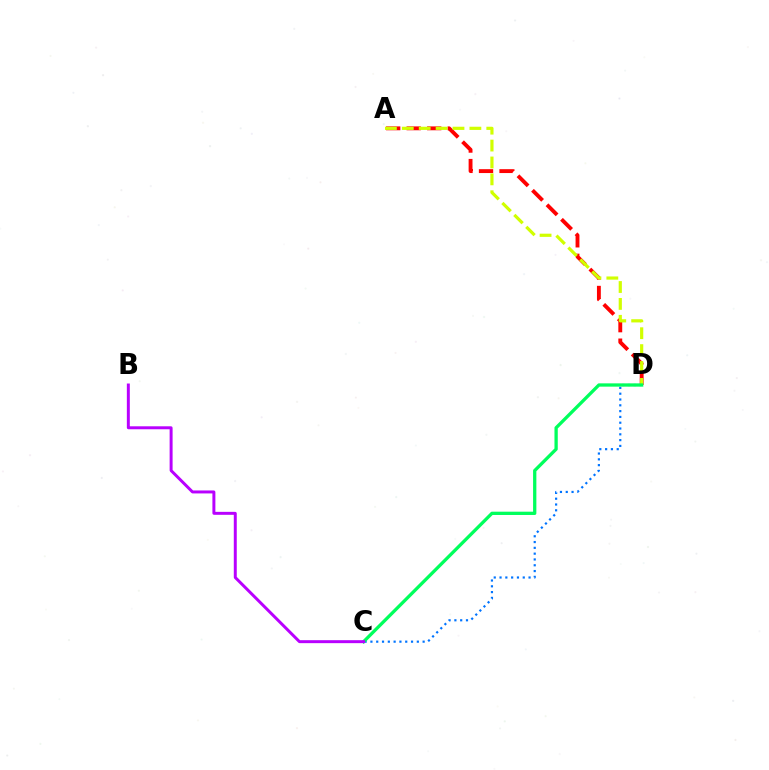{('A', 'D'): [{'color': '#ff0000', 'line_style': 'dashed', 'thickness': 2.79}, {'color': '#d1ff00', 'line_style': 'dashed', 'thickness': 2.3}], ('C', 'D'): [{'color': '#0074ff', 'line_style': 'dotted', 'thickness': 1.58}, {'color': '#00ff5c', 'line_style': 'solid', 'thickness': 2.37}], ('B', 'C'): [{'color': '#b900ff', 'line_style': 'solid', 'thickness': 2.14}]}